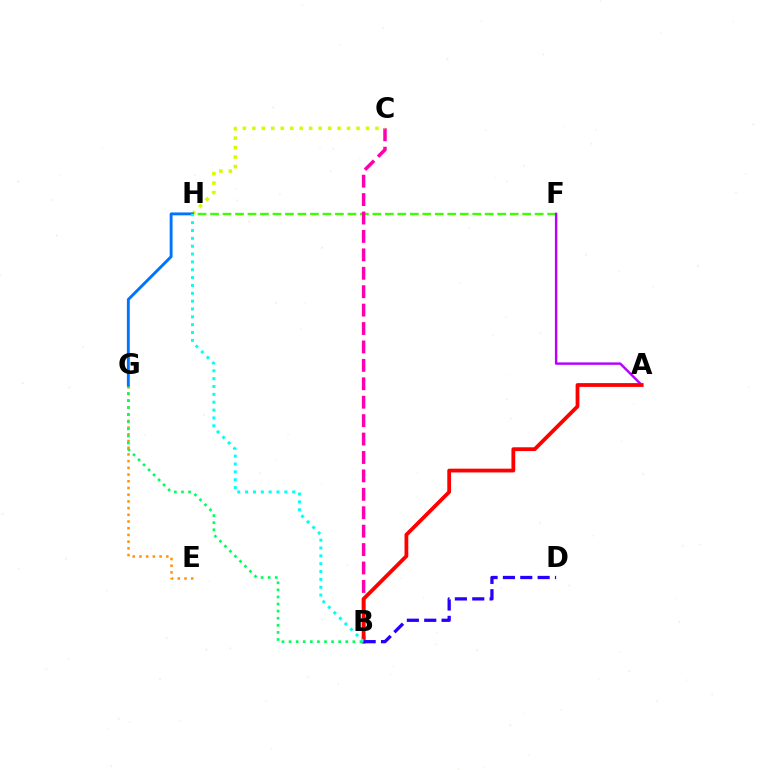{('F', 'H'): [{'color': '#3dff00', 'line_style': 'dashed', 'thickness': 1.7}], ('B', 'C'): [{'color': '#ff00ac', 'line_style': 'dashed', 'thickness': 2.5}], ('E', 'G'): [{'color': '#ff9400', 'line_style': 'dotted', 'thickness': 1.82}], ('C', 'H'): [{'color': '#d1ff00', 'line_style': 'dotted', 'thickness': 2.57}], ('A', 'F'): [{'color': '#b900ff', 'line_style': 'solid', 'thickness': 1.74}], ('A', 'B'): [{'color': '#ff0000', 'line_style': 'solid', 'thickness': 2.72}], ('B', 'G'): [{'color': '#00ff5c', 'line_style': 'dotted', 'thickness': 1.93}], ('G', 'H'): [{'color': '#0074ff', 'line_style': 'solid', 'thickness': 2.08}], ('B', 'H'): [{'color': '#00fff6', 'line_style': 'dotted', 'thickness': 2.13}], ('B', 'D'): [{'color': '#2500ff', 'line_style': 'dashed', 'thickness': 2.36}]}